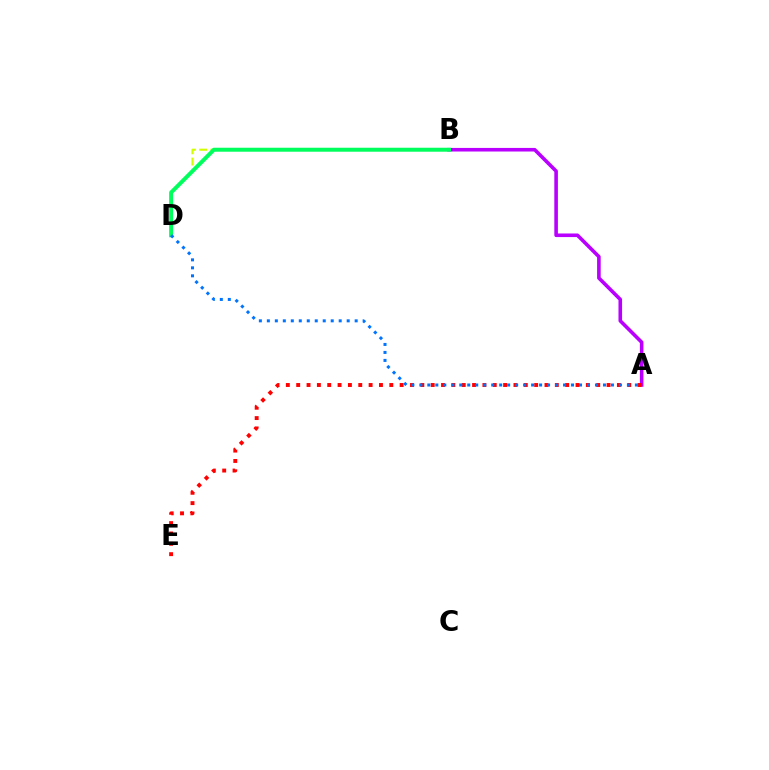{('A', 'B'): [{'color': '#b900ff', 'line_style': 'solid', 'thickness': 2.59}], ('A', 'E'): [{'color': '#ff0000', 'line_style': 'dotted', 'thickness': 2.81}], ('B', 'D'): [{'color': '#d1ff00', 'line_style': 'dashed', 'thickness': 1.53}, {'color': '#00ff5c', 'line_style': 'solid', 'thickness': 2.86}], ('A', 'D'): [{'color': '#0074ff', 'line_style': 'dotted', 'thickness': 2.17}]}